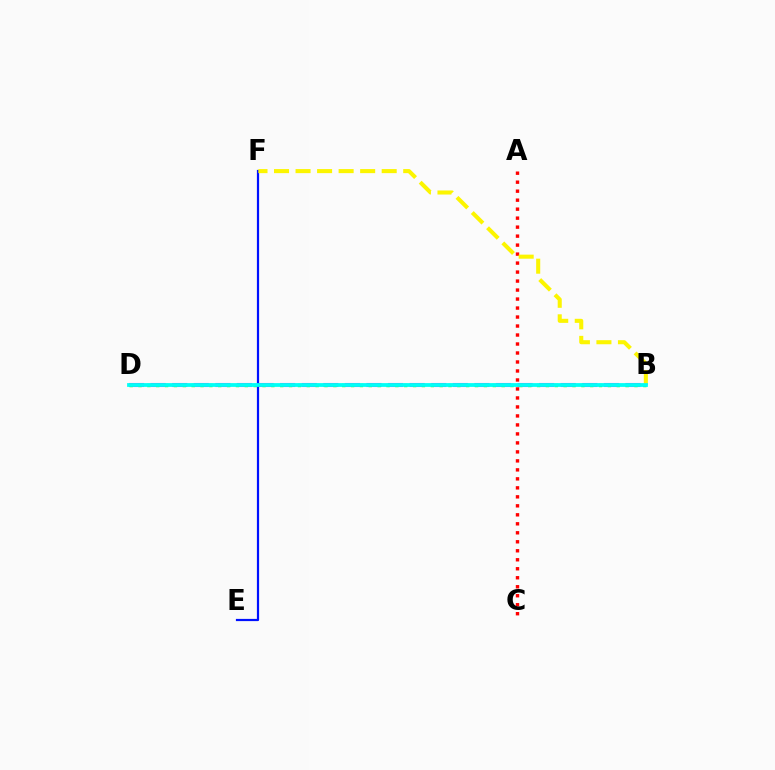{('B', 'D'): [{'color': '#ee00ff', 'line_style': 'dashed', 'thickness': 2.93}, {'color': '#08ff00', 'line_style': 'dotted', 'thickness': 2.41}, {'color': '#00fff6', 'line_style': 'solid', 'thickness': 2.73}], ('E', 'F'): [{'color': '#0010ff', 'line_style': 'solid', 'thickness': 1.59}], ('A', 'C'): [{'color': '#ff0000', 'line_style': 'dotted', 'thickness': 2.44}], ('B', 'F'): [{'color': '#fcf500', 'line_style': 'dashed', 'thickness': 2.93}]}